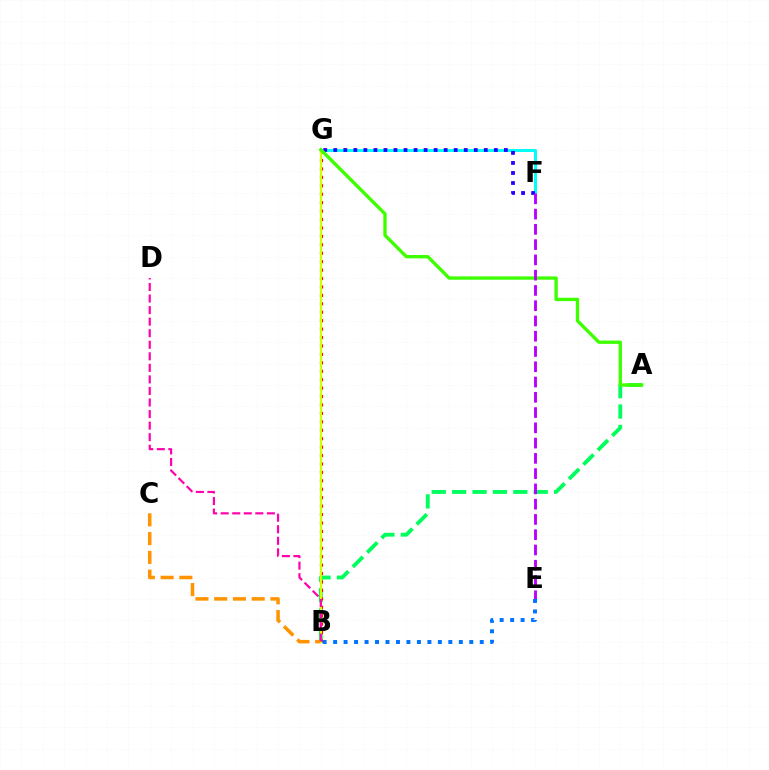{('A', 'B'): [{'color': '#00ff5c', 'line_style': 'dashed', 'thickness': 2.77}], ('B', 'G'): [{'color': '#ff0000', 'line_style': 'dotted', 'thickness': 2.29}, {'color': '#d1ff00', 'line_style': 'solid', 'thickness': 1.56}], ('B', 'C'): [{'color': '#ff9400', 'line_style': 'dashed', 'thickness': 2.55}], ('F', 'G'): [{'color': '#00fff6', 'line_style': 'solid', 'thickness': 2.17}, {'color': '#2500ff', 'line_style': 'dotted', 'thickness': 2.73}], ('A', 'G'): [{'color': '#3dff00', 'line_style': 'solid', 'thickness': 2.4}], ('E', 'F'): [{'color': '#b900ff', 'line_style': 'dashed', 'thickness': 2.07}], ('B', 'D'): [{'color': '#ff00ac', 'line_style': 'dashed', 'thickness': 1.57}], ('B', 'E'): [{'color': '#0074ff', 'line_style': 'dotted', 'thickness': 2.85}]}